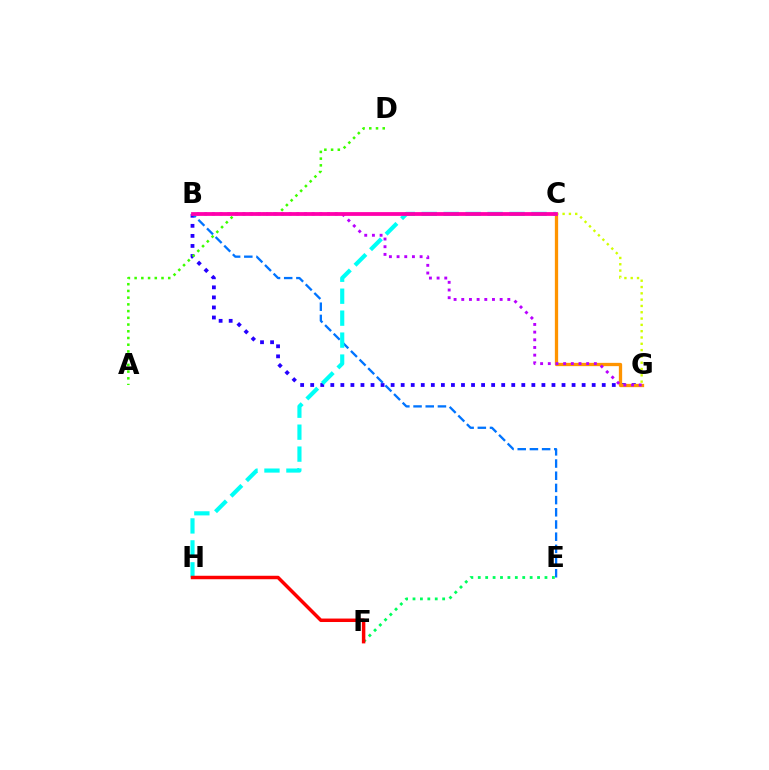{('B', 'G'): [{'color': '#2500ff', 'line_style': 'dotted', 'thickness': 2.73}, {'color': '#b900ff', 'line_style': 'dotted', 'thickness': 2.09}], ('B', 'E'): [{'color': '#0074ff', 'line_style': 'dashed', 'thickness': 1.66}], ('C', 'G'): [{'color': '#ff9400', 'line_style': 'solid', 'thickness': 2.37}, {'color': '#d1ff00', 'line_style': 'dotted', 'thickness': 1.71}], ('C', 'H'): [{'color': '#00fff6', 'line_style': 'dashed', 'thickness': 2.98}], ('A', 'D'): [{'color': '#3dff00', 'line_style': 'dotted', 'thickness': 1.83}], ('B', 'C'): [{'color': '#ff00ac', 'line_style': 'solid', 'thickness': 2.72}], ('E', 'F'): [{'color': '#00ff5c', 'line_style': 'dotted', 'thickness': 2.01}], ('F', 'H'): [{'color': '#ff0000', 'line_style': 'solid', 'thickness': 2.5}]}